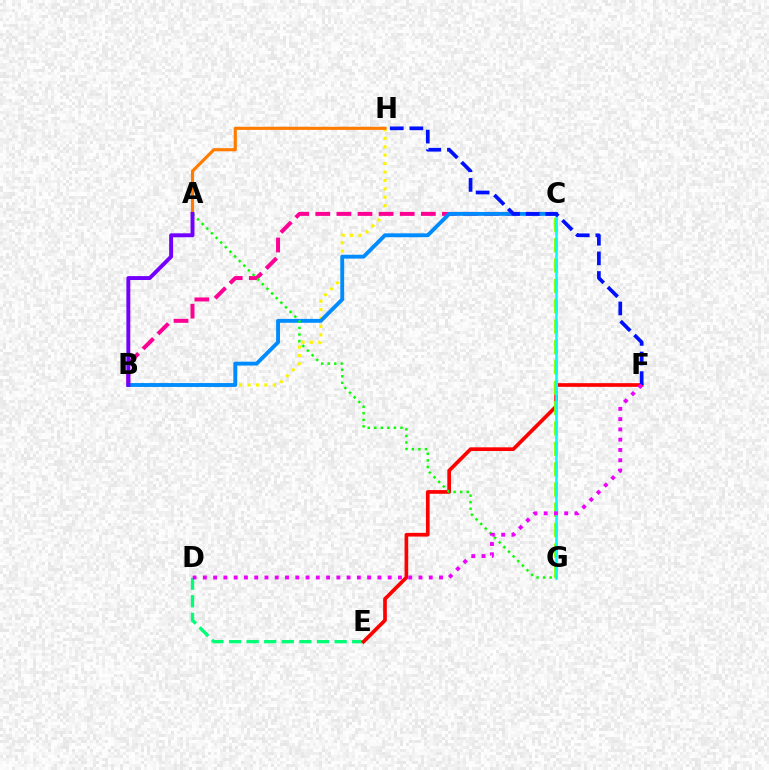{('D', 'E'): [{'color': '#00ff74', 'line_style': 'dashed', 'thickness': 2.39}], ('B', 'H'): [{'color': '#fcf500', 'line_style': 'dotted', 'thickness': 2.29}], ('E', 'F'): [{'color': '#ff0000', 'line_style': 'solid', 'thickness': 2.65}], ('B', 'C'): [{'color': '#ff0094', 'line_style': 'dashed', 'thickness': 2.87}, {'color': '#008cff', 'line_style': 'solid', 'thickness': 2.79}], ('C', 'G'): [{'color': '#84ff00', 'line_style': 'dashed', 'thickness': 2.77}, {'color': '#00fff6', 'line_style': 'solid', 'thickness': 1.84}], ('A', 'G'): [{'color': '#08ff00', 'line_style': 'dotted', 'thickness': 1.78}], ('F', 'H'): [{'color': '#0010ff', 'line_style': 'dashed', 'thickness': 2.67}], ('D', 'F'): [{'color': '#ee00ff', 'line_style': 'dotted', 'thickness': 2.79}], ('A', 'H'): [{'color': '#ff7c00', 'line_style': 'solid', 'thickness': 2.26}], ('A', 'B'): [{'color': '#7200ff', 'line_style': 'solid', 'thickness': 2.82}]}